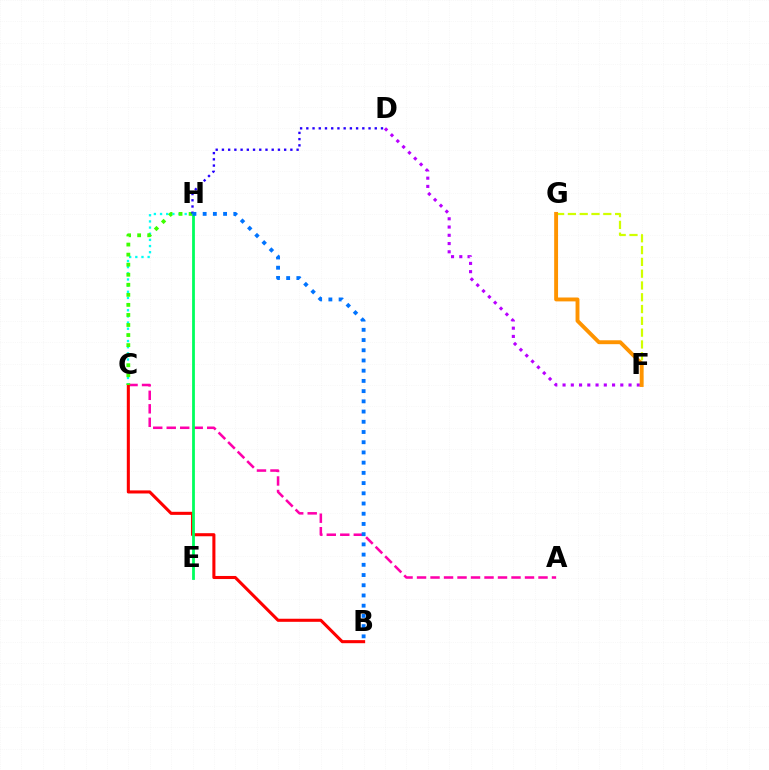{('A', 'C'): [{'color': '#ff00ac', 'line_style': 'dashed', 'thickness': 1.83}], ('B', 'C'): [{'color': '#ff0000', 'line_style': 'solid', 'thickness': 2.21}], ('C', 'H'): [{'color': '#00fff6', 'line_style': 'dotted', 'thickness': 1.67}, {'color': '#3dff00', 'line_style': 'dotted', 'thickness': 2.73}], ('D', 'F'): [{'color': '#b900ff', 'line_style': 'dotted', 'thickness': 2.24}], ('F', 'G'): [{'color': '#d1ff00', 'line_style': 'dashed', 'thickness': 1.6}, {'color': '#ff9400', 'line_style': 'solid', 'thickness': 2.8}], ('D', 'H'): [{'color': '#2500ff', 'line_style': 'dotted', 'thickness': 1.69}], ('E', 'H'): [{'color': '#00ff5c', 'line_style': 'solid', 'thickness': 2.01}], ('B', 'H'): [{'color': '#0074ff', 'line_style': 'dotted', 'thickness': 2.78}]}